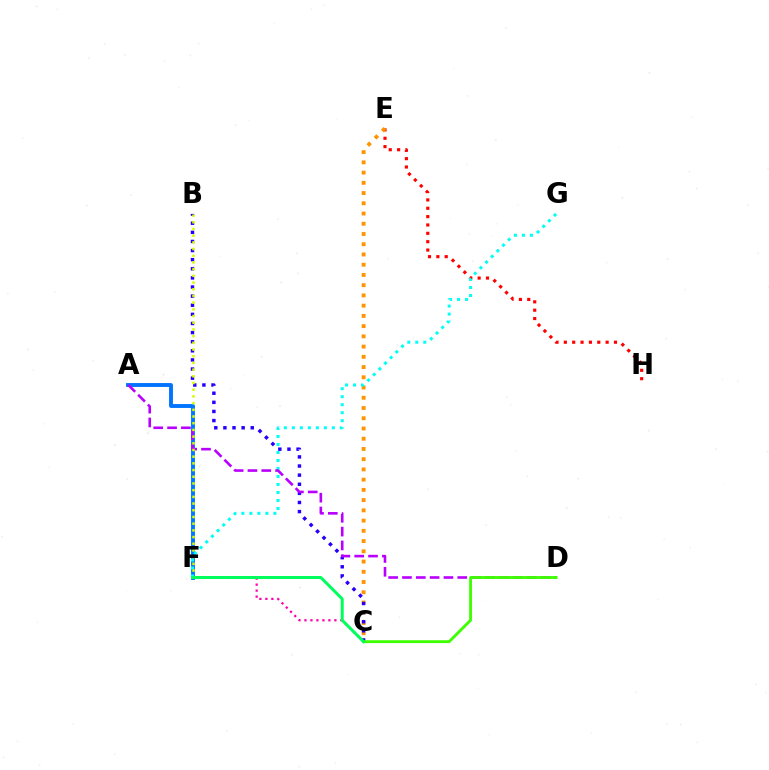{('E', 'H'): [{'color': '#ff0000', 'line_style': 'dotted', 'thickness': 2.27}], ('A', 'F'): [{'color': '#0074ff', 'line_style': 'solid', 'thickness': 2.79}], ('C', 'E'): [{'color': '#ff9400', 'line_style': 'dotted', 'thickness': 2.78}], ('F', 'G'): [{'color': '#00fff6', 'line_style': 'dotted', 'thickness': 2.17}], ('B', 'C'): [{'color': '#2500ff', 'line_style': 'dotted', 'thickness': 2.48}], ('A', 'D'): [{'color': '#b900ff', 'line_style': 'dashed', 'thickness': 1.88}], ('B', 'F'): [{'color': '#d1ff00', 'line_style': 'dotted', 'thickness': 1.82}], ('C', 'F'): [{'color': '#ff00ac', 'line_style': 'dotted', 'thickness': 1.63}, {'color': '#00ff5c', 'line_style': 'solid', 'thickness': 2.15}], ('C', 'D'): [{'color': '#3dff00', 'line_style': 'solid', 'thickness': 2.04}]}